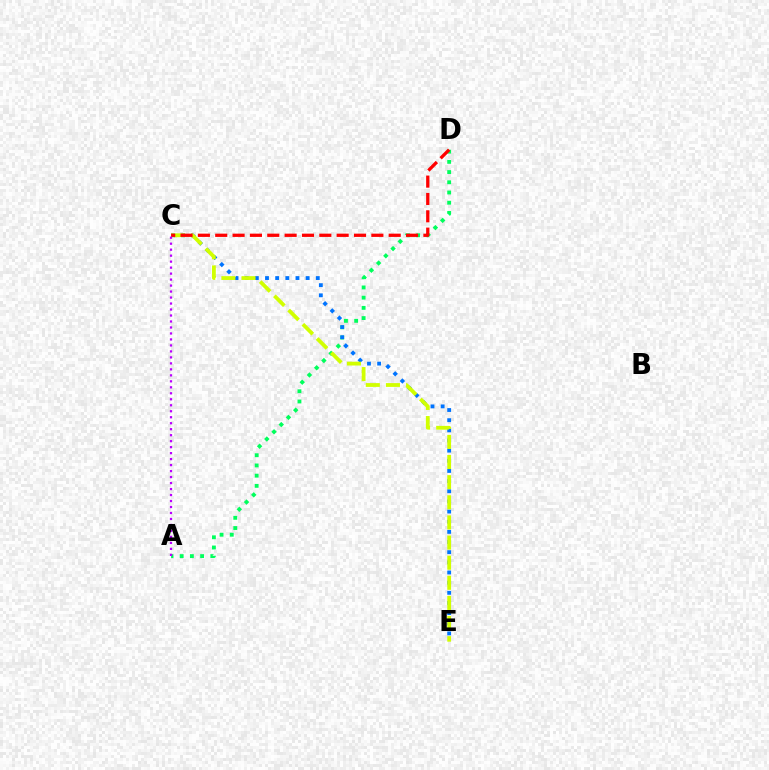{('A', 'D'): [{'color': '#00ff5c', 'line_style': 'dotted', 'thickness': 2.77}], ('C', 'E'): [{'color': '#0074ff', 'line_style': 'dotted', 'thickness': 2.76}, {'color': '#d1ff00', 'line_style': 'dashed', 'thickness': 2.73}], ('C', 'D'): [{'color': '#ff0000', 'line_style': 'dashed', 'thickness': 2.36}], ('A', 'C'): [{'color': '#b900ff', 'line_style': 'dotted', 'thickness': 1.63}]}